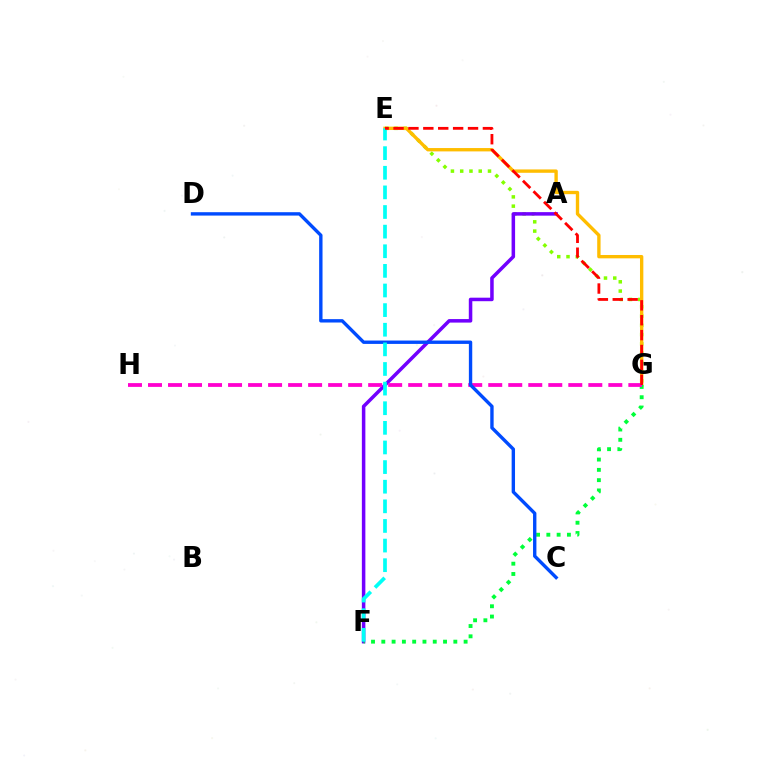{('E', 'G'): [{'color': '#84ff00', 'line_style': 'dotted', 'thickness': 2.52}, {'color': '#ffbd00', 'line_style': 'solid', 'thickness': 2.41}, {'color': '#ff0000', 'line_style': 'dashed', 'thickness': 2.02}], ('A', 'F'): [{'color': '#7200ff', 'line_style': 'solid', 'thickness': 2.53}], ('F', 'G'): [{'color': '#00ff39', 'line_style': 'dotted', 'thickness': 2.8}], ('G', 'H'): [{'color': '#ff00cf', 'line_style': 'dashed', 'thickness': 2.72}], ('C', 'D'): [{'color': '#004bff', 'line_style': 'solid', 'thickness': 2.43}], ('E', 'F'): [{'color': '#00fff6', 'line_style': 'dashed', 'thickness': 2.67}]}